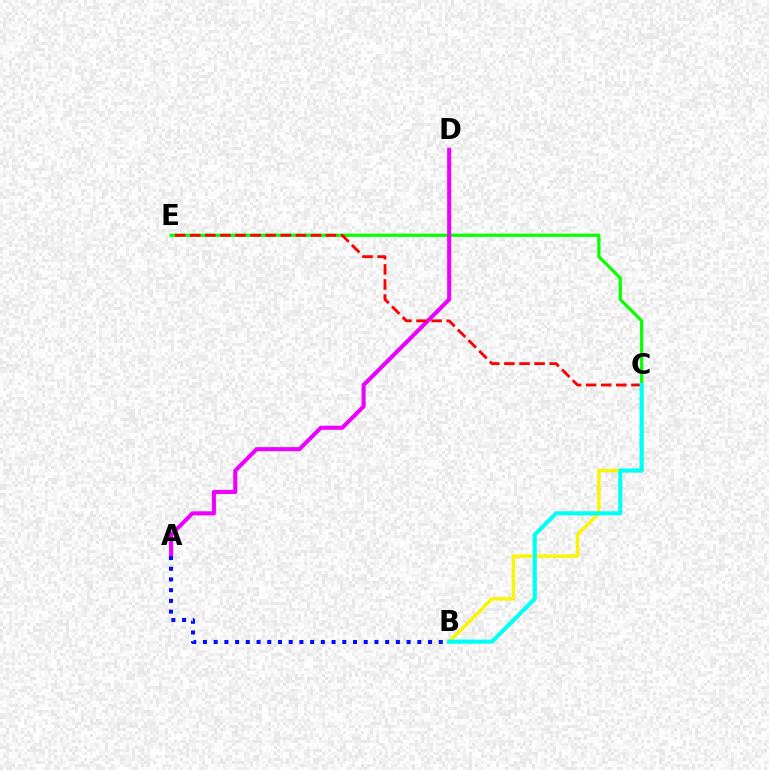{('B', 'C'): [{'color': '#fcf500', 'line_style': 'solid', 'thickness': 2.45}, {'color': '#00fff6', 'line_style': 'solid', 'thickness': 2.98}], ('C', 'E'): [{'color': '#08ff00', 'line_style': 'solid', 'thickness': 2.3}, {'color': '#ff0000', 'line_style': 'dashed', 'thickness': 2.05}], ('A', 'D'): [{'color': '#ee00ff', 'line_style': 'solid', 'thickness': 2.92}], ('A', 'B'): [{'color': '#0010ff', 'line_style': 'dotted', 'thickness': 2.91}]}